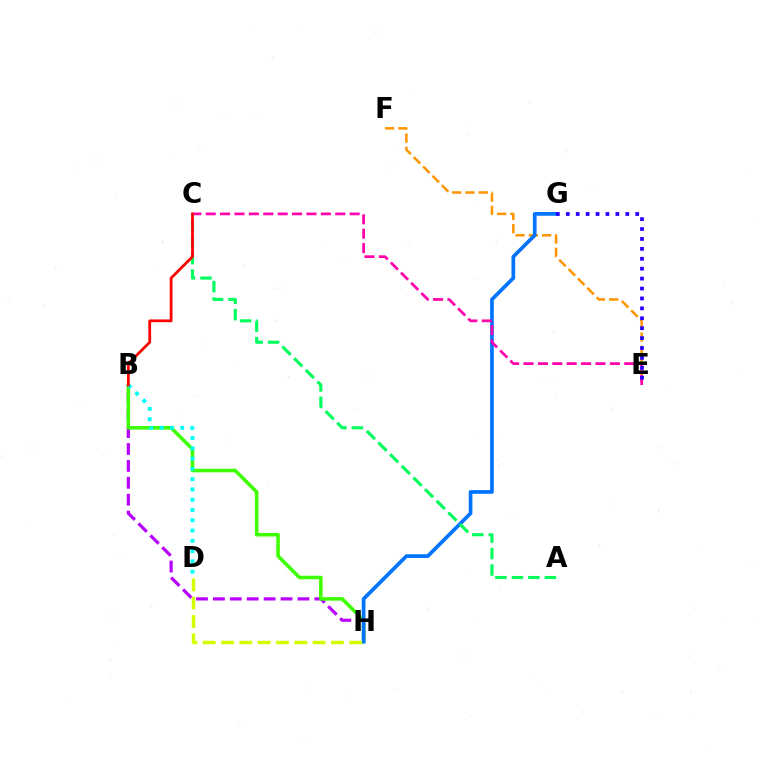{('B', 'H'): [{'color': '#b900ff', 'line_style': 'dashed', 'thickness': 2.3}, {'color': '#3dff00', 'line_style': 'solid', 'thickness': 2.55}], ('E', 'F'): [{'color': '#ff9400', 'line_style': 'dashed', 'thickness': 1.8}], ('G', 'H'): [{'color': '#0074ff', 'line_style': 'solid', 'thickness': 2.66}], ('C', 'E'): [{'color': '#ff00ac', 'line_style': 'dashed', 'thickness': 1.96}], ('A', 'C'): [{'color': '#00ff5c', 'line_style': 'dashed', 'thickness': 2.24}], ('B', 'D'): [{'color': '#00fff6', 'line_style': 'dotted', 'thickness': 2.79}], ('E', 'G'): [{'color': '#2500ff', 'line_style': 'dotted', 'thickness': 2.69}], ('D', 'H'): [{'color': '#d1ff00', 'line_style': 'dashed', 'thickness': 2.49}], ('B', 'C'): [{'color': '#ff0000', 'line_style': 'solid', 'thickness': 1.99}]}